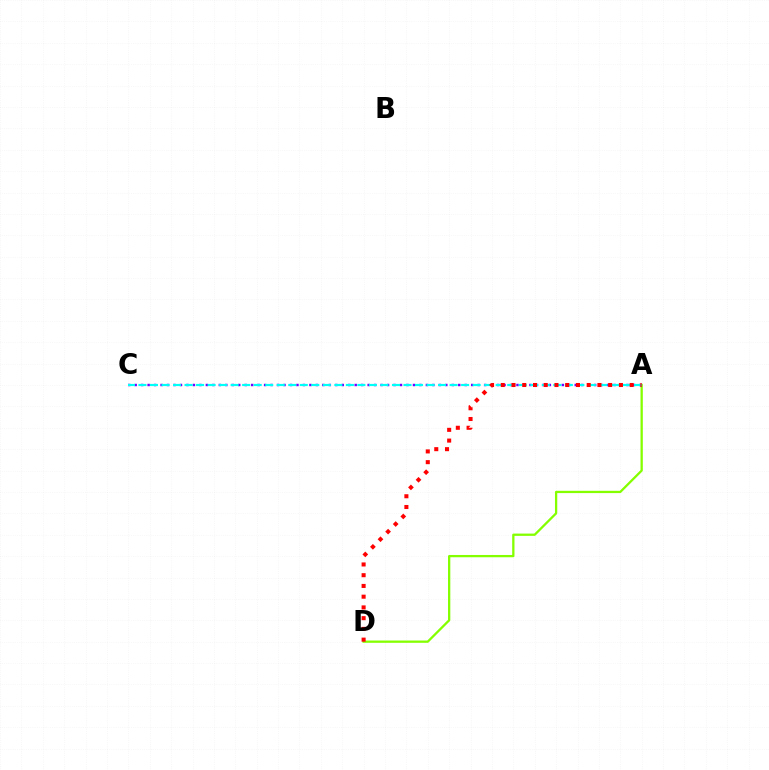{('A', 'D'): [{'color': '#84ff00', 'line_style': 'solid', 'thickness': 1.65}, {'color': '#ff0000', 'line_style': 'dotted', 'thickness': 2.92}], ('A', 'C'): [{'color': '#7200ff', 'line_style': 'dotted', 'thickness': 1.76}, {'color': '#00fff6', 'line_style': 'dashed', 'thickness': 1.57}]}